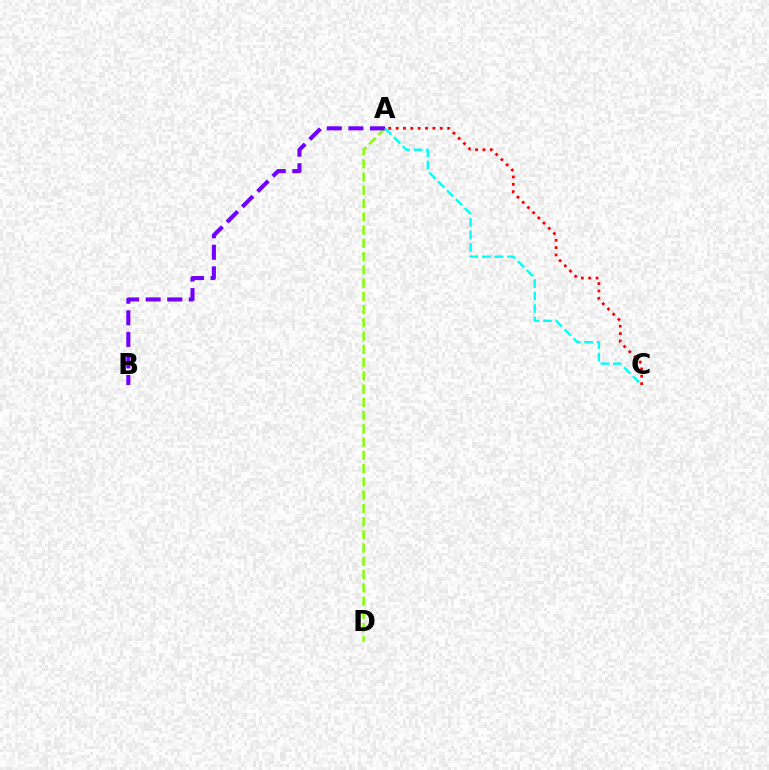{('A', 'D'): [{'color': '#84ff00', 'line_style': 'dashed', 'thickness': 1.8}], ('A', 'B'): [{'color': '#7200ff', 'line_style': 'dashed', 'thickness': 2.93}], ('A', 'C'): [{'color': '#ff0000', 'line_style': 'dotted', 'thickness': 2.0}, {'color': '#00fff6', 'line_style': 'dashed', 'thickness': 1.7}]}